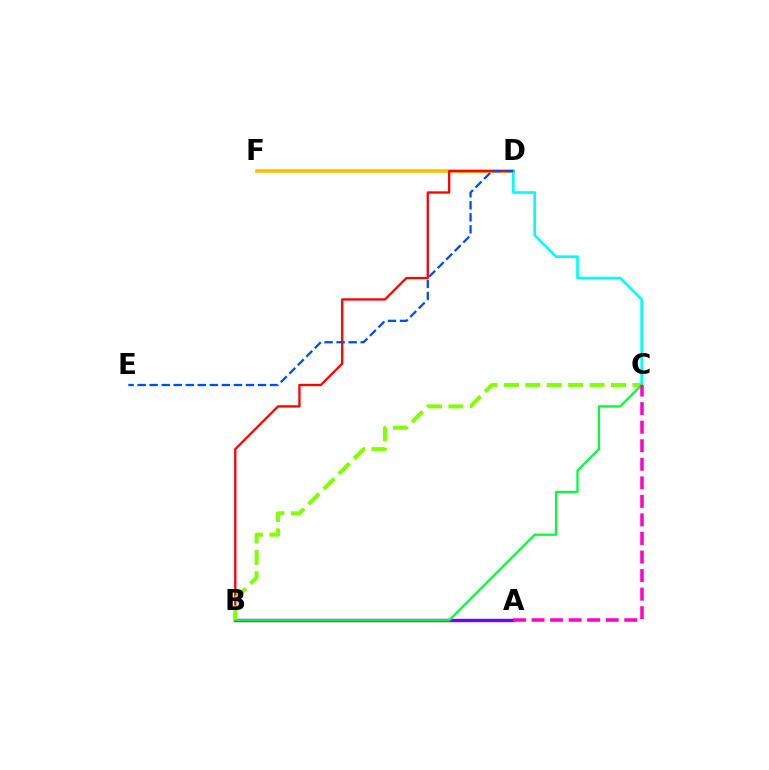{('D', 'F'): [{'color': '#ffbd00', 'line_style': 'solid', 'thickness': 2.58}], ('B', 'D'): [{'color': '#ff0000', 'line_style': 'solid', 'thickness': 1.67}], ('C', 'D'): [{'color': '#00fff6', 'line_style': 'solid', 'thickness': 1.91}], ('A', 'B'): [{'color': '#7200ff', 'line_style': 'solid', 'thickness': 2.44}], ('B', 'C'): [{'color': '#84ff00', 'line_style': 'dashed', 'thickness': 2.91}, {'color': '#00ff39', 'line_style': 'solid', 'thickness': 1.65}], ('A', 'C'): [{'color': '#ff00cf', 'line_style': 'dashed', 'thickness': 2.52}], ('D', 'E'): [{'color': '#004bff', 'line_style': 'dashed', 'thickness': 1.64}]}